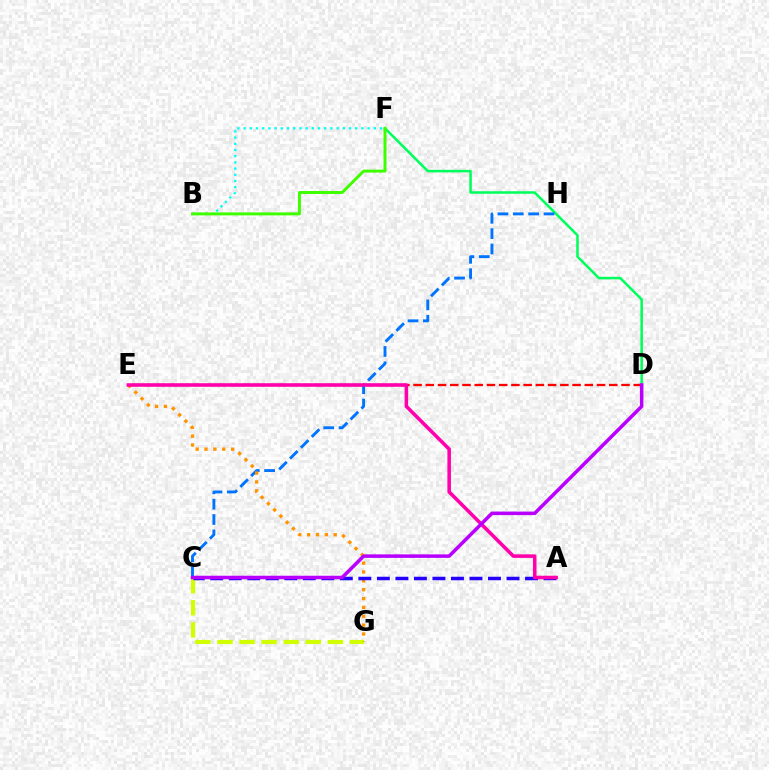{('D', 'E'): [{'color': '#ff0000', 'line_style': 'dashed', 'thickness': 1.66}], ('C', 'G'): [{'color': '#d1ff00', 'line_style': 'dashed', 'thickness': 3.0}], ('B', 'F'): [{'color': '#00fff6', 'line_style': 'dotted', 'thickness': 1.68}, {'color': '#3dff00', 'line_style': 'solid', 'thickness': 2.13}], ('D', 'F'): [{'color': '#00ff5c', 'line_style': 'solid', 'thickness': 1.83}], ('C', 'H'): [{'color': '#0074ff', 'line_style': 'dashed', 'thickness': 2.09}], ('E', 'G'): [{'color': '#ff9400', 'line_style': 'dotted', 'thickness': 2.41}], ('A', 'C'): [{'color': '#2500ff', 'line_style': 'dashed', 'thickness': 2.52}], ('A', 'E'): [{'color': '#ff00ac', 'line_style': 'solid', 'thickness': 2.55}], ('C', 'D'): [{'color': '#b900ff', 'line_style': 'solid', 'thickness': 2.53}]}